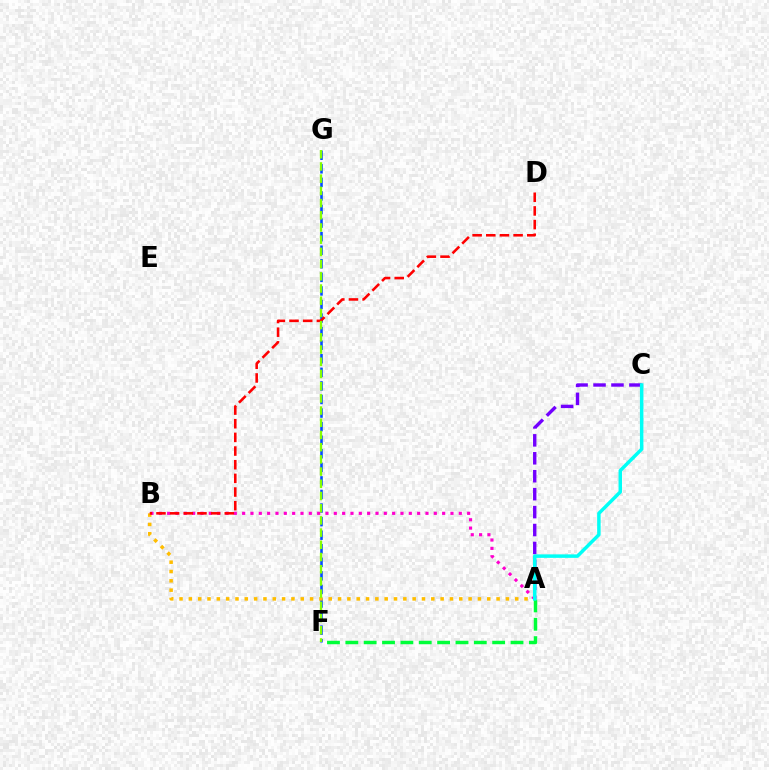{('A', 'C'): [{'color': '#7200ff', 'line_style': 'dashed', 'thickness': 2.44}, {'color': '#00fff6', 'line_style': 'solid', 'thickness': 2.51}], ('F', 'G'): [{'color': '#004bff', 'line_style': 'dashed', 'thickness': 1.84}, {'color': '#84ff00', 'line_style': 'dashed', 'thickness': 1.66}], ('A', 'B'): [{'color': '#ffbd00', 'line_style': 'dotted', 'thickness': 2.53}, {'color': '#ff00cf', 'line_style': 'dotted', 'thickness': 2.26}], ('A', 'F'): [{'color': '#00ff39', 'line_style': 'dashed', 'thickness': 2.49}], ('B', 'D'): [{'color': '#ff0000', 'line_style': 'dashed', 'thickness': 1.86}]}